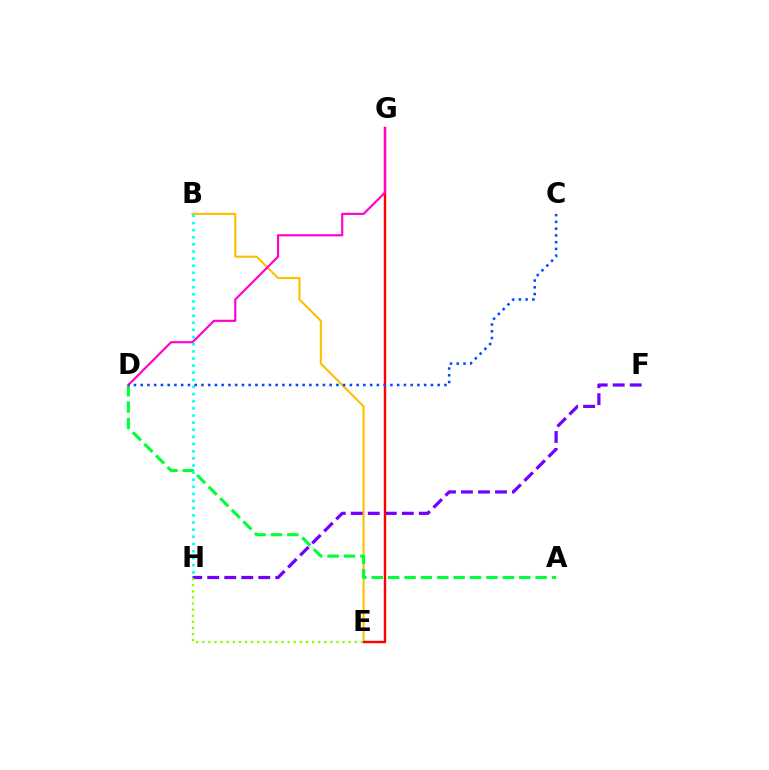{('B', 'E'): [{'color': '#ffbd00', 'line_style': 'solid', 'thickness': 1.5}], ('F', 'H'): [{'color': '#7200ff', 'line_style': 'dashed', 'thickness': 2.31}], ('E', 'G'): [{'color': '#ff0000', 'line_style': 'solid', 'thickness': 1.74}], ('A', 'D'): [{'color': '#00ff39', 'line_style': 'dashed', 'thickness': 2.23}], ('D', 'G'): [{'color': '#ff00cf', 'line_style': 'solid', 'thickness': 1.56}], ('E', 'H'): [{'color': '#84ff00', 'line_style': 'dotted', 'thickness': 1.66}], ('B', 'H'): [{'color': '#00fff6', 'line_style': 'dotted', 'thickness': 1.94}], ('C', 'D'): [{'color': '#004bff', 'line_style': 'dotted', 'thickness': 1.83}]}